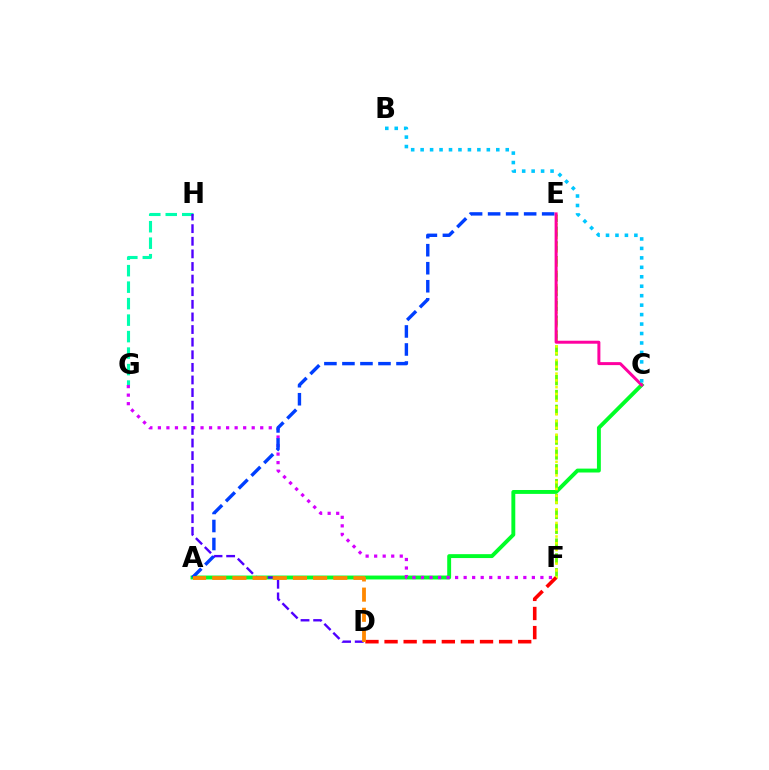{('A', 'C'): [{'color': '#00ff27', 'line_style': 'solid', 'thickness': 2.81}], ('G', 'H'): [{'color': '#00ffaf', 'line_style': 'dashed', 'thickness': 2.24}], ('F', 'G'): [{'color': '#d600ff', 'line_style': 'dotted', 'thickness': 2.32}], ('E', 'F'): [{'color': '#66ff00', 'line_style': 'dashed', 'thickness': 2.02}, {'color': '#eeff00', 'line_style': 'dotted', 'thickness': 1.84}], ('A', 'E'): [{'color': '#003fff', 'line_style': 'dashed', 'thickness': 2.45}], ('D', 'F'): [{'color': '#ff0000', 'line_style': 'dashed', 'thickness': 2.59}], ('D', 'H'): [{'color': '#4f00ff', 'line_style': 'dashed', 'thickness': 1.71}], ('C', 'E'): [{'color': '#ff00a0', 'line_style': 'solid', 'thickness': 2.15}], ('B', 'C'): [{'color': '#00c7ff', 'line_style': 'dotted', 'thickness': 2.57}], ('A', 'D'): [{'color': '#ff8800', 'line_style': 'dashed', 'thickness': 2.74}]}